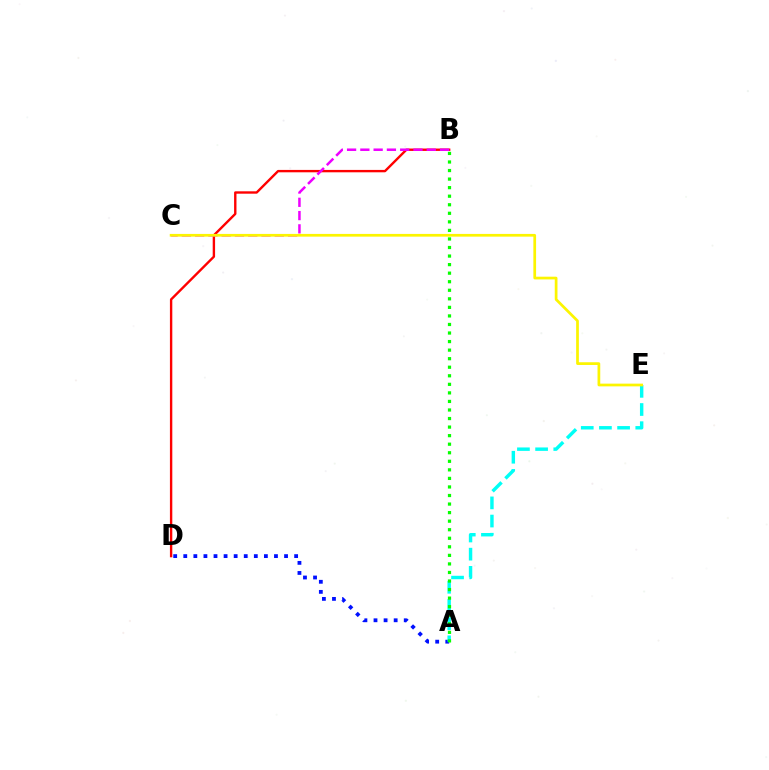{('B', 'D'): [{'color': '#ff0000', 'line_style': 'solid', 'thickness': 1.72}], ('B', 'C'): [{'color': '#ee00ff', 'line_style': 'dashed', 'thickness': 1.8}], ('A', 'D'): [{'color': '#0010ff', 'line_style': 'dotted', 'thickness': 2.74}], ('A', 'E'): [{'color': '#00fff6', 'line_style': 'dashed', 'thickness': 2.47}], ('C', 'E'): [{'color': '#fcf500', 'line_style': 'solid', 'thickness': 1.96}], ('A', 'B'): [{'color': '#08ff00', 'line_style': 'dotted', 'thickness': 2.32}]}